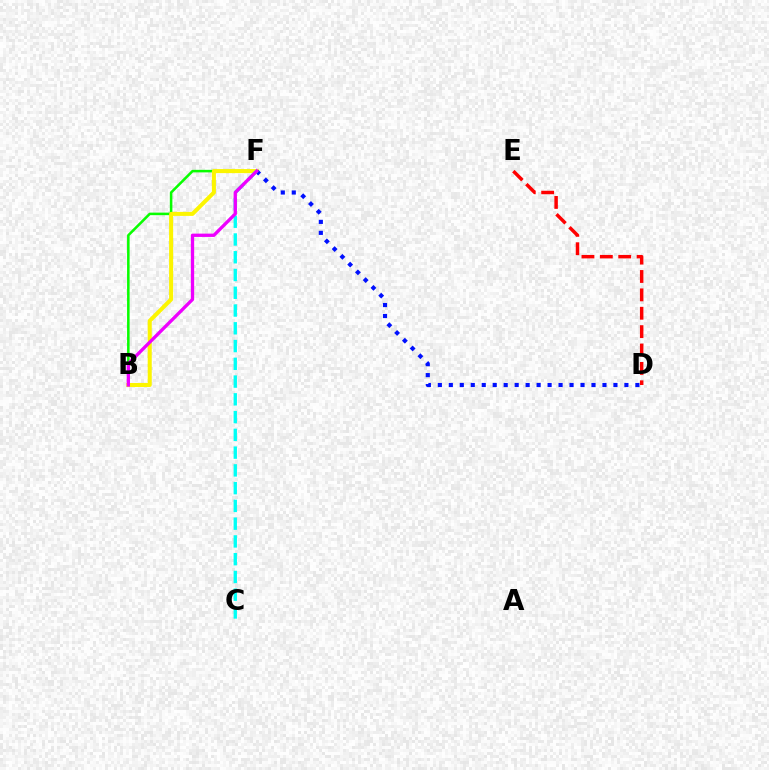{('B', 'F'): [{'color': '#08ff00', 'line_style': 'solid', 'thickness': 1.83}, {'color': '#fcf500', 'line_style': 'solid', 'thickness': 2.9}, {'color': '#ee00ff', 'line_style': 'solid', 'thickness': 2.38}], ('D', 'F'): [{'color': '#0010ff', 'line_style': 'dotted', 'thickness': 2.98}], ('D', 'E'): [{'color': '#ff0000', 'line_style': 'dashed', 'thickness': 2.5}], ('C', 'F'): [{'color': '#00fff6', 'line_style': 'dashed', 'thickness': 2.41}]}